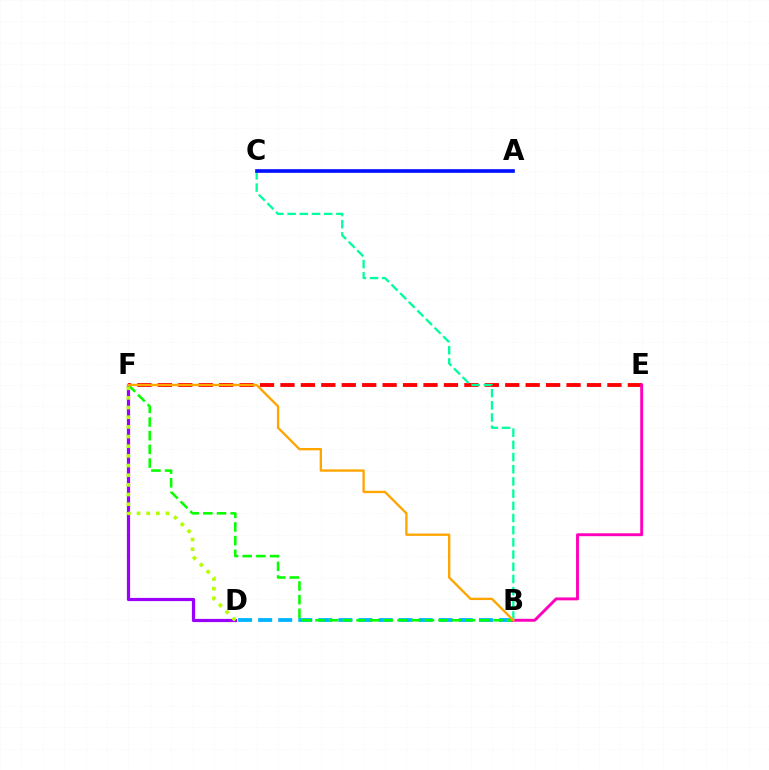{('B', 'D'): [{'color': '#00b5ff', 'line_style': 'dashed', 'thickness': 2.73}], ('E', 'F'): [{'color': '#ff0000', 'line_style': 'dashed', 'thickness': 2.78}], ('B', 'F'): [{'color': '#08ff00', 'line_style': 'dashed', 'thickness': 1.86}, {'color': '#ffa500', 'line_style': 'solid', 'thickness': 1.68}], ('B', 'E'): [{'color': '#ff00bd', 'line_style': 'solid', 'thickness': 2.09}], ('B', 'C'): [{'color': '#00ff9d', 'line_style': 'dashed', 'thickness': 1.66}], ('A', 'C'): [{'color': '#0010ff', 'line_style': 'solid', 'thickness': 2.62}], ('D', 'F'): [{'color': '#9b00ff', 'line_style': 'solid', 'thickness': 2.3}, {'color': '#b3ff00', 'line_style': 'dotted', 'thickness': 2.63}]}